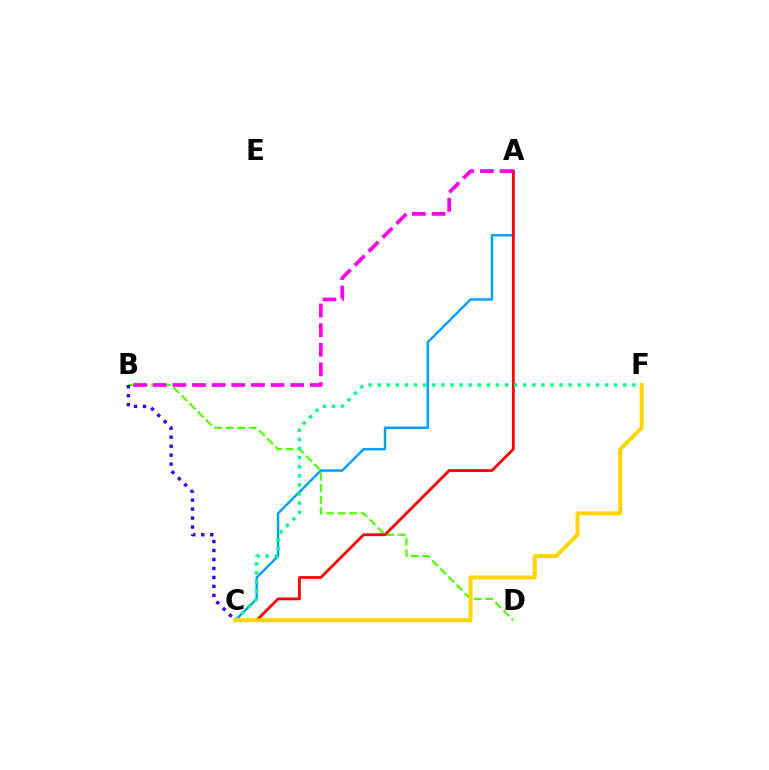{('A', 'C'): [{'color': '#009eff', 'line_style': 'solid', 'thickness': 1.75}, {'color': '#ff0000', 'line_style': 'solid', 'thickness': 2.01}], ('B', 'D'): [{'color': '#4fff00', 'line_style': 'dashed', 'thickness': 1.56}], ('A', 'B'): [{'color': '#ff00ed', 'line_style': 'dashed', 'thickness': 2.67}], ('B', 'C'): [{'color': '#3700ff', 'line_style': 'dotted', 'thickness': 2.44}], ('C', 'F'): [{'color': '#00ff86', 'line_style': 'dotted', 'thickness': 2.47}, {'color': '#ffd500', 'line_style': 'solid', 'thickness': 2.87}]}